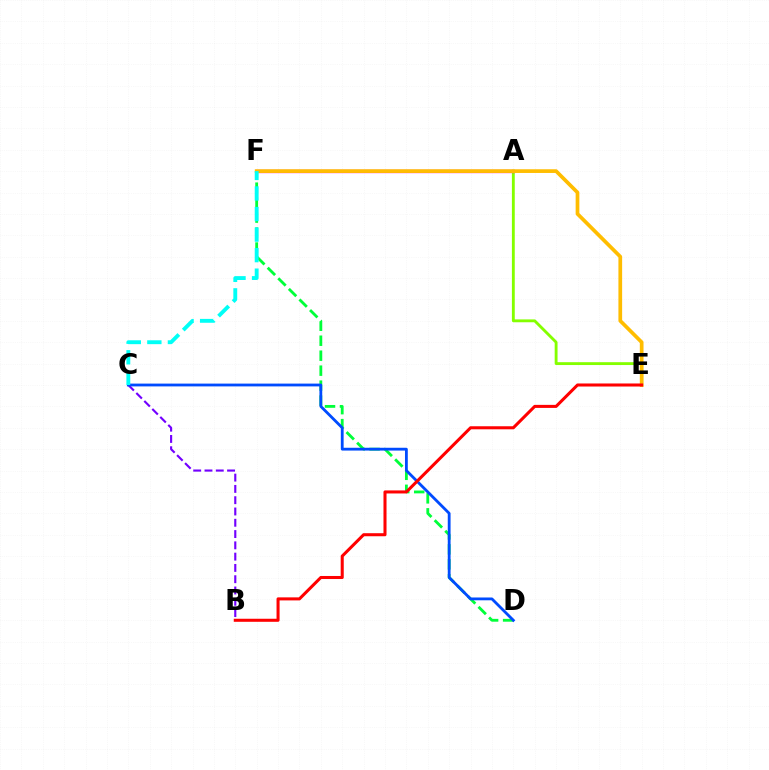{('A', 'E'): [{'color': '#84ff00', 'line_style': 'solid', 'thickness': 2.06}], ('B', 'C'): [{'color': '#7200ff', 'line_style': 'dashed', 'thickness': 1.53}], ('A', 'F'): [{'color': '#ff00cf', 'line_style': 'solid', 'thickness': 2.38}], ('D', 'F'): [{'color': '#00ff39', 'line_style': 'dashed', 'thickness': 2.03}], ('E', 'F'): [{'color': '#ffbd00', 'line_style': 'solid', 'thickness': 2.67}], ('C', 'D'): [{'color': '#004bff', 'line_style': 'solid', 'thickness': 2.02}], ('B', 'E'): [{'color': '#ff0000', 'line_style': 'solid', 'thickness': 2.19}], ('C', 'F'): [{'color': '#00fff6', 'line_style': 'dashed', 'thickness': 2.79}]}